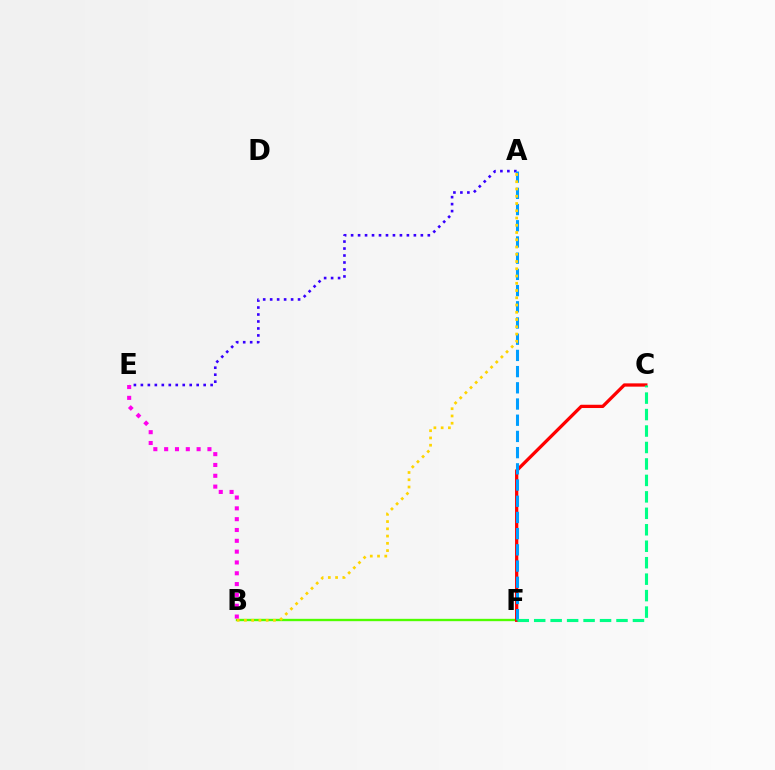{('A', 'E'): [{'color': '#3700ff', 'line_style': 'dotted', 'thickness': 1.9}], ('B', 'F'): [{'color': '#4fff00', 'line_style': 'solid', 'thickness': 1.69}], ('B', 'E'): [{'color': '#ff00ed', 'line_style': 'dotted', 'thickness': 2.94}], ('C', 'F'): [{'color': '#ff0000', 'line_style': 'solid', 'thickness': 2.35}, {'color': '#00ff86', 'line_style': 'dashed', 'thickness': 2.24}], ('A', 'F'): [{'color': '#009eff', 'line_style': 'dashed', 'thickness': 2.2}], ('A', 'B'): [{'color': '#ffd500', 'line_style': 'dotted', 'thickness': 1.97}]}